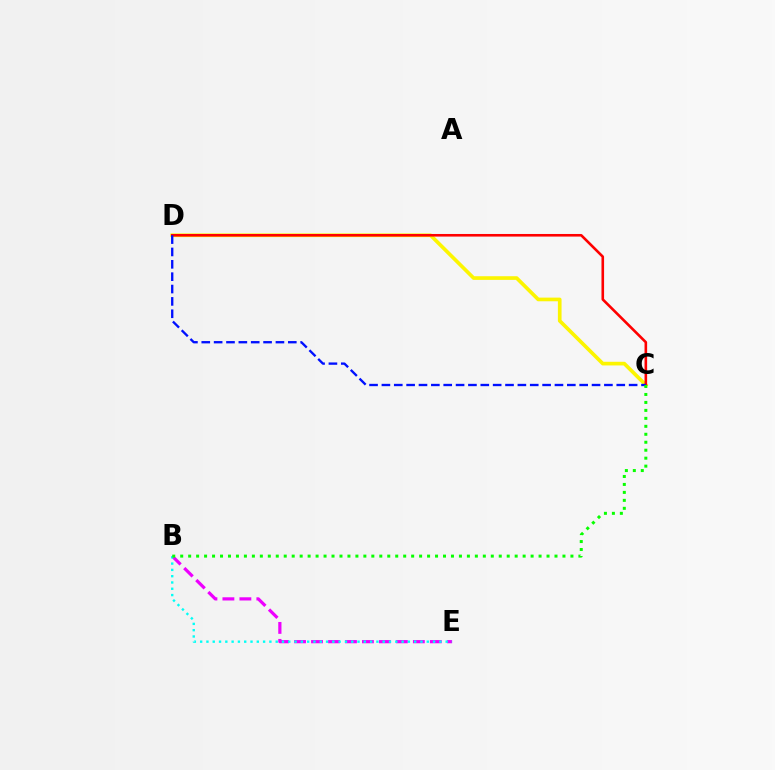{('C', 'D'): [{'color': '#fcf500', 'line_style': 'solid', 'thickness': 2.64}, {'color': '#ff0000', 'line_style': 'solid', 'thickness': 1.87}, {'color': '#0010ff', 'line_style': 'dashed', 'thickness': 1.68}], ('B', 'E'): [{'color': '#ee00ff', 'line_style': 'dashed', 'thickness': 2.31}, {'color': '#00fff6', 'line_style': 'dotted', 'thickness': 1.71}], ('B', 'C'): [{'color': '#08ff00', 'line_style': 'dotted', 'thickness': 2.16}]}